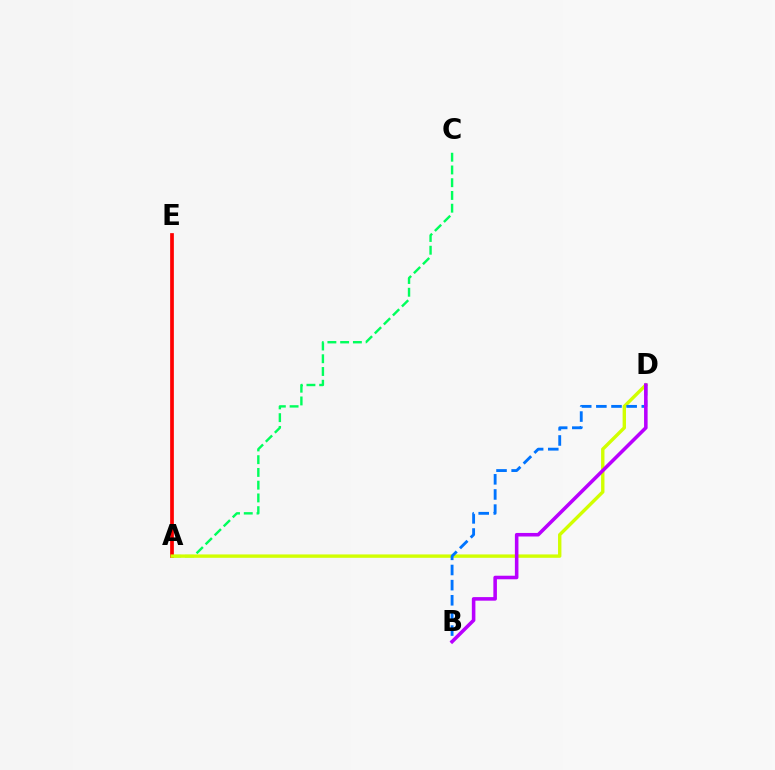{('A', 'C'): [{'color': '#00ff5c', 'line_style': 'dashed', 'thickness': 1.73}], ('A', 'E'): [{'color': '#ff0000', 'line_style': 'solid', 'thickness': 2.67}], ('A', 'D'): [{'color': '#d1ff00', 'line_style': 'solid', 'thickness': 2.43}], ('B', 'D'): [{'color': '#0074ff', 'line_style': 'dashed', 'thickness': 2.06}, {'color': '#b900ff', 'line_style': 'solid', 'thickness': 2.56}]}